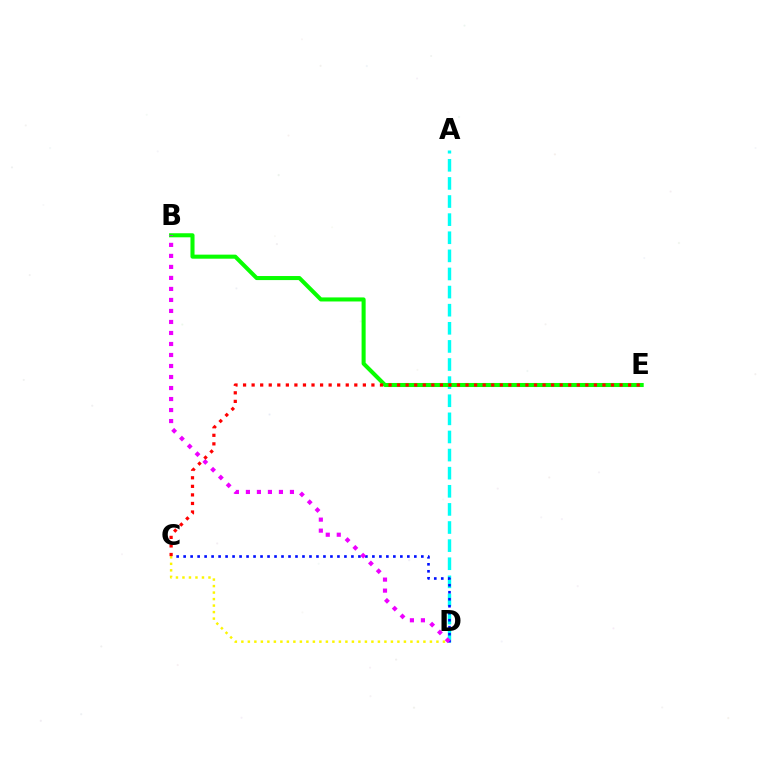{('A', 'D'): [{'color': '#00fff6', 'line_style': 'dashed', 'thickness': 2.46}], ('C', 'D'): [{'color': '#0010ff', 'line_style': 'dotted', 'thickness': 1.9}, {'color': '#fcf500', 'line_style': 'dotted', 'thickness': 1.77}], ('B', 'E'): [{'color': '#08ff00', 'line_style': 'solid', 'thickness': 2.92}], ('B', 'D'): [{'color': '#ee00ff', 'line_style': 'dotted', 'thickness': 2.99}], ('C', 'E'): [{'color': '#ff0000', 'line_style': 'dotted', 'thickness': 2.32}]}